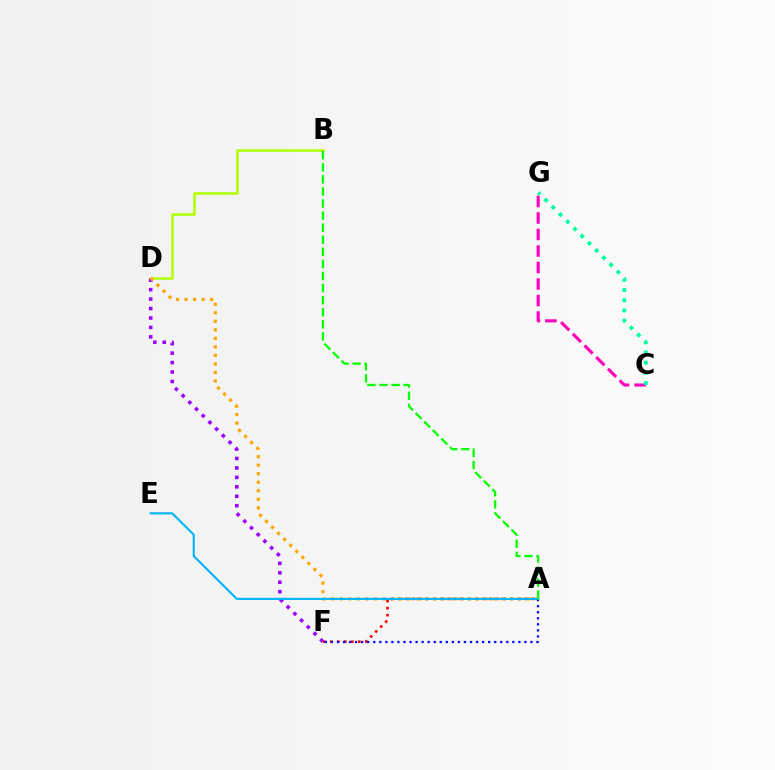{('B', 'D'): [{'color': '#b3ff00', 'line_style': 'solid', 'thickness': 1.84}], ('A', 'F'): [{'color': '#ff0000', 'line_style': 'dotted', 'thickness': 1.91}, {'color': '#0010ff', 'line_style': 'dotted', 'thickness': 1.64}], ('D', 'F'): [{'color': '#9b00ff', 'line_style': 'dotted', 'thickness': 2.57}], ('A', 'D'): [{'color': '#ffa500', 'line_style': 'dotted', 'thickness': 2.31}], ('A', 'E'): [{'color': '#00b5ff', 'line_style': 'solid', 'thickness': 1.52}], ('C', 'G'): [{'color': '#ff00bd', 'line_style': 'dashed', 'thickness': 2.24}, {'color': '#00ff9d', 'line_style': 'dotted', 'thickness': 2.77}], ('A', 'B'): [{'color': '#08ff00', 'line_style': 'dashed', 'thickness': 1.64}]}